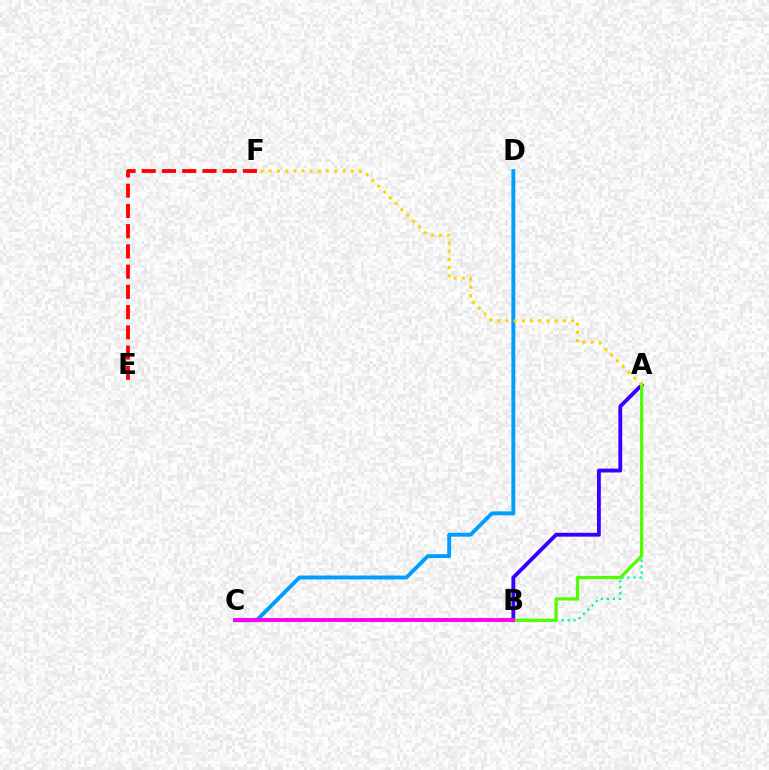{('A', 'B'): [{'color': '#3700ff', 'line_style': 'solid', 'thickness': 2.77}, {'color': '#00ff86', 'line_style': 'dotted', 'thickness': 1.63}, {'color': '#4fff00', 'line_style': 'solid', 'thickness': 2.34}], ('E', 'F'): [{'color': '#ff0000', 'line_style': 'dashed', 'thickness': 2.75}], ('C', 'D'): [{'color': '#009eff', 'line_style': 'solid', 'thickness': 2.81}], ('A', 'F'): [{'color': '#ffd500', 'line_style': 'dotted', 'thickness': 2.23}], ('B', 'C'): [{'color': '#ff00ed', 'line_style': 'solid', 'thickness': 2.81}]}